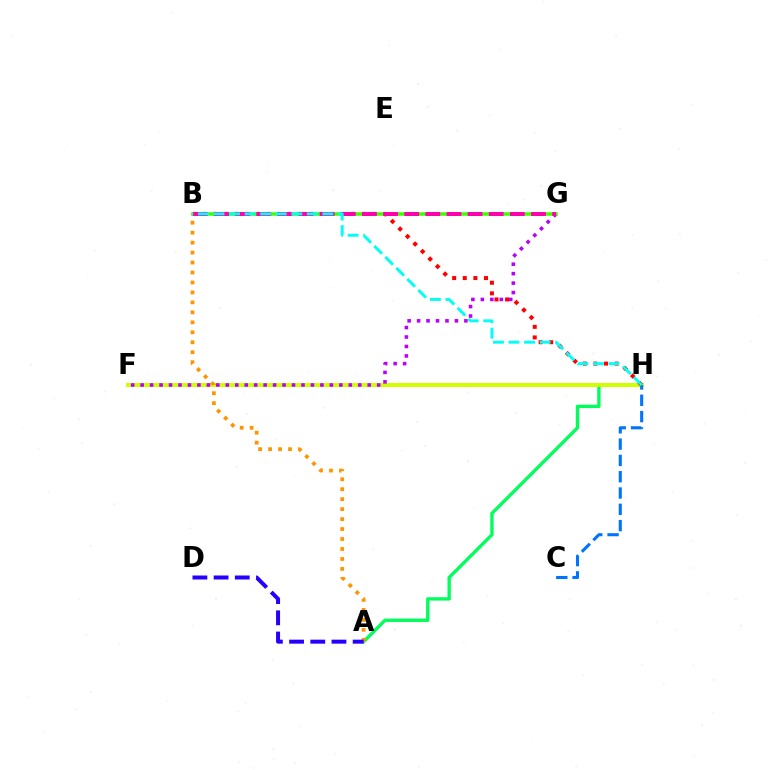{('A', 'H'): [{'color': '#00ff5c', 'line_style': 'solid', 'thickness': 2.41}], ('F', 'H'): [{'color': '#d1ff00', 'line_style': 'solid', 'thickness': 2.87}], ('A', 'B'): [{'color': '#ff9400', 'line_style': 'dotted', 'thickness': 2.71}], ('B', 'H'): [{'color': '#ff0000', 'line_style': 'dotted', 'thickness': 2.89}, {'color': '#00fff6', 'line_style': 'dashed', 'thickness': 2.11}], ('C', 'H'): [{'color': '#0074ff', 'line_style': 'dashed', 'thickness': 2.21}], ('A', 'D'): [{'color': '#2500ff', 'line_style': 'dashed', 'thickness': 2.88}], ('F', 'G'): [{'color': '#b900ff', 'line_style': 'dotted', 'thickness': 2.57}], ('B', 'G'): [{'color': '#3dff00', 'line_style': 'solid', 'thickness': 2.54}, {'color': '#ff00ac', 'line_style': 'dashed', 'thickness': 2.87}]}